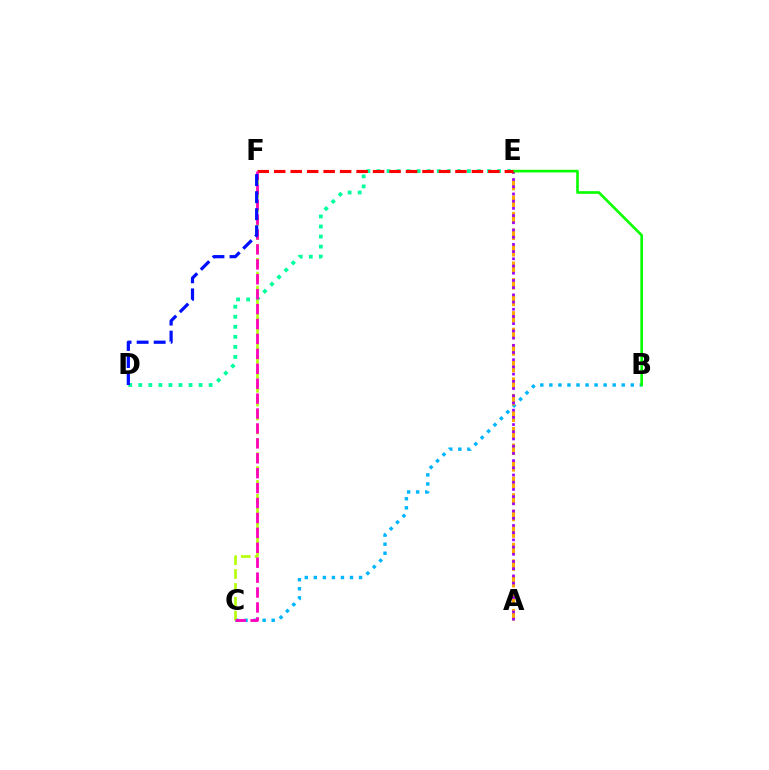{('D', 'E'): [{'color': '#00ff9d', 'line_style': 'dotted', 'thickness': 2.73}], ('B', 'C'): [{'color': '#00b5ff', 'line_style': 'dotted', 'thickness': 2.46}], ('A', 'E'): [{'color': '#ffa500', 'line_style': 'dashed', 'thickness': 2.25}, {'color': '#9b00ff', 'line_style': 'dotted', 'thickness': 1.96}], ('C', 'F'): [{'color': '#b3ff00', 'line_style': 'dashed', 'thickness': 1.89}, {'color': '#ff00bd', 'line_style': 'dashed', 'thickness': 2.03}], ('B', 'E'): [{'color': '#08ff00', 'line_style': 'solid', 'thickness': 1.9}], ('E', 'F'): [{'color': '#ff0000', 'line_style': 'dashed', 'thickness': 2.24}], ('D', 'F'): [{'color': '#0010ff', 'line_style': 'dashed', 'thickness': 2.31}]}